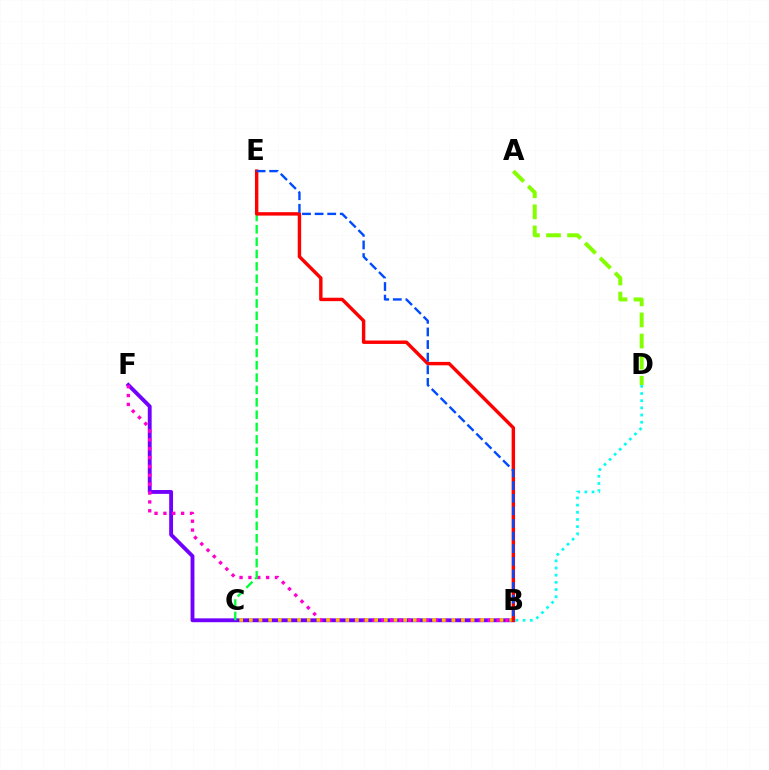{('B', 'F'): [{'color': '#7200ff', 'line_style': 'solid', 'thickness': 2.78}, {'color': '#ff00cf', 'line_style': 'dotted', 'thickness': 2.41}], ('A', 'D'): [{'color': '#84ff00', 'line_style': 'dashed', 'thickness': 2.87}], ('B', 'C'): [{'color': '#ffbd00', 'line_style': 'dotted', 'thickness': 2.62}], ('C', 'E'): [{'color': '#00ff39', 'line_style': 'dashed', 'thickness': 1.68}], ('B', 'D'): [{'color': '#00fff6', 'line_style': 'dotted', 'thickness': 1.95}], ('B', 'E'): [{'color': '#ff0000', 'line_style': 'solid', 'thickness': 2.46}, {'color': '#004bff', 'line_style': 'dashed', 'thickness': 1.71}]}